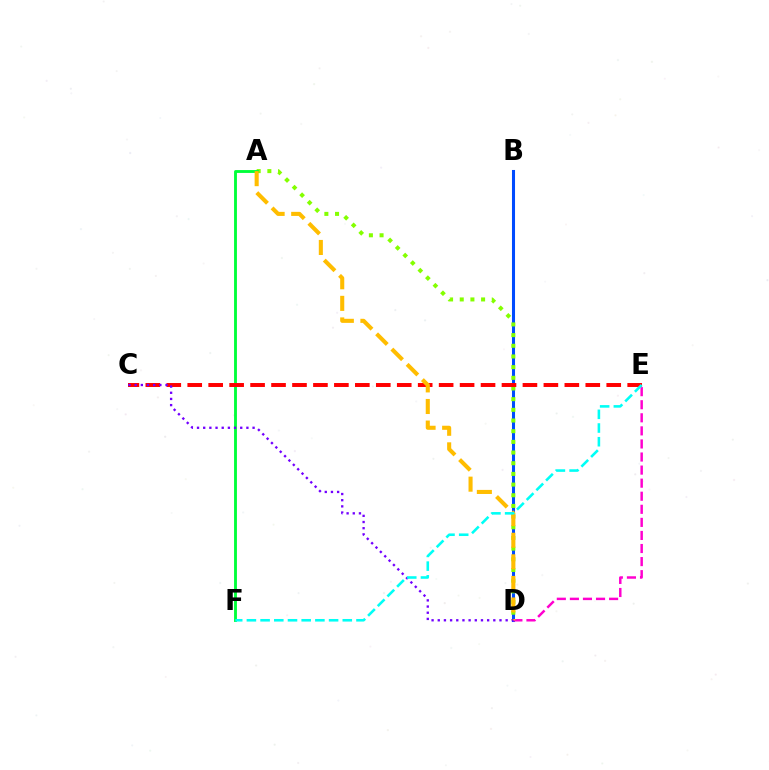{('B', 'D'): [{'color': '#004bff', 'line_style': 'solid', 'thickness': 2.2}], ('A', 'D'): [{'color': '#84ff00', 'line_style': 'dotted', 'thickness': 2.9}, {'color': '#ffbd00', 'line_style': 'dashed', 'thickness': 2.93}], ('D', 'E'): [{'color': '#ff00cf', 'line_style': 'dashed', 'thickness': 1.78}], ('A', 'F'): [{'color': '#00ff39', 'line_style': 'solid', 'thickness': 2.06}], ('C', 'E'): [{'color': '#ff0000', 'line_style': 'dashed', 'thickness': 2.85}], ('C', 'D'): [{'color': '#7200ff', 'line_style': 'dotted', 'thickness': 1.68}], ('E', 'F'): [{'color': '#00fff6', 'line_style': 'dashed', 'thickness': 1.86}]}